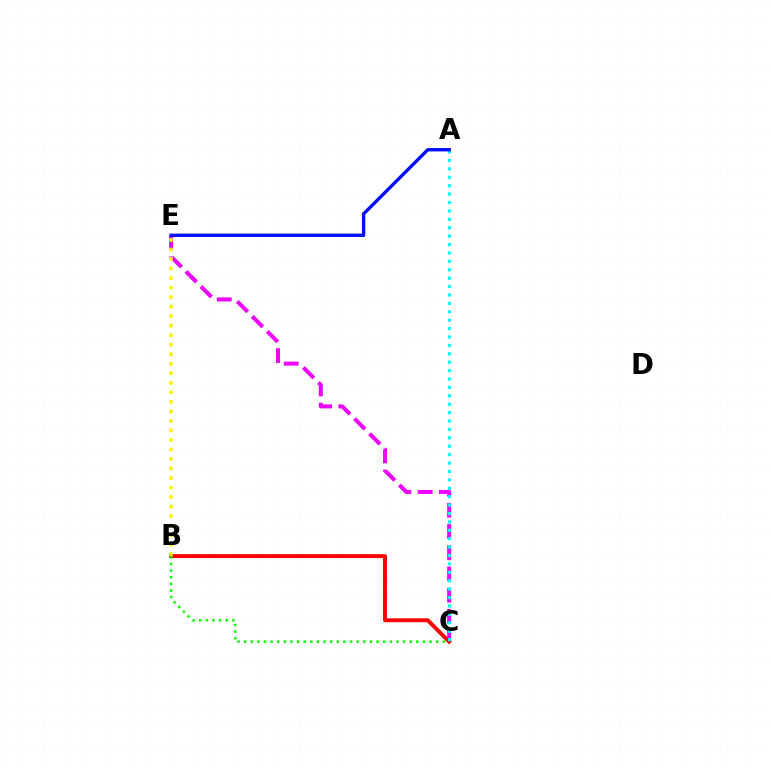{('C', 'E'): [{'color': '#ee00ff', 'line_style': 'dashed', 'thickness': 2.88}], ('B', 'C'): [{'color': '#ff0000', 'line_style': 'solid', 'thickness': 2.82}, {'color': '#08ff00', 'line_style': 'dotted', 'thickness': 1.8}], ('A', 'C'): [{'color': '#00fff6', 'line_style': 'dotted', 'thickness': 2.28}], ('B', 'E'): [{'color': '#fcf500', 'line_style': 'dotted', 'thickness': 2.59}], ('A', 'E'): [{'color': '#0010ff', 'line_style': 'solid', 'thickness': 2.43}]}